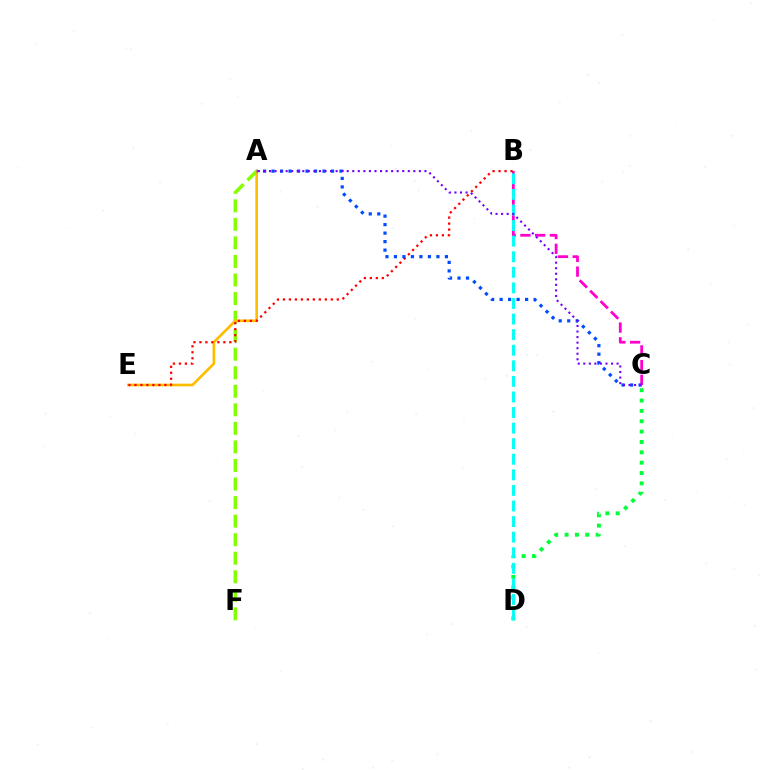{('B', 'C'): [{'color': '#ff00cf', 'line_style': 'dashed', 'thickness': 2.0}], ('C', 'D'): [{'color': '#00ff39', 'line_style': 'dotted', 'thickness': 2.81}], ('A', 'F'): [{'color': '#84ff00', 'line_style': 'dashed', 'thickness': 2.52}], ('A', 'E'): [{'color': '#ffbd00', 'line_style': 'solid', 'thickness': 1.92}], ('B', 'E'): [{'color': '#ff0000', 'line_style': 'dotted', 'thickness': 1.63}], ('A', 'C'): [{'color': '#004bff', 'line_style': 'dotted', 'thickness': 2.31}, {'color': '#7200ff', 'line_style': 'dotted', 'thickness': 1.51}], ('B', 'D'): [{'color': '#00fff6', 'line_style': 'dashed', 'thickness': 2.12}]}